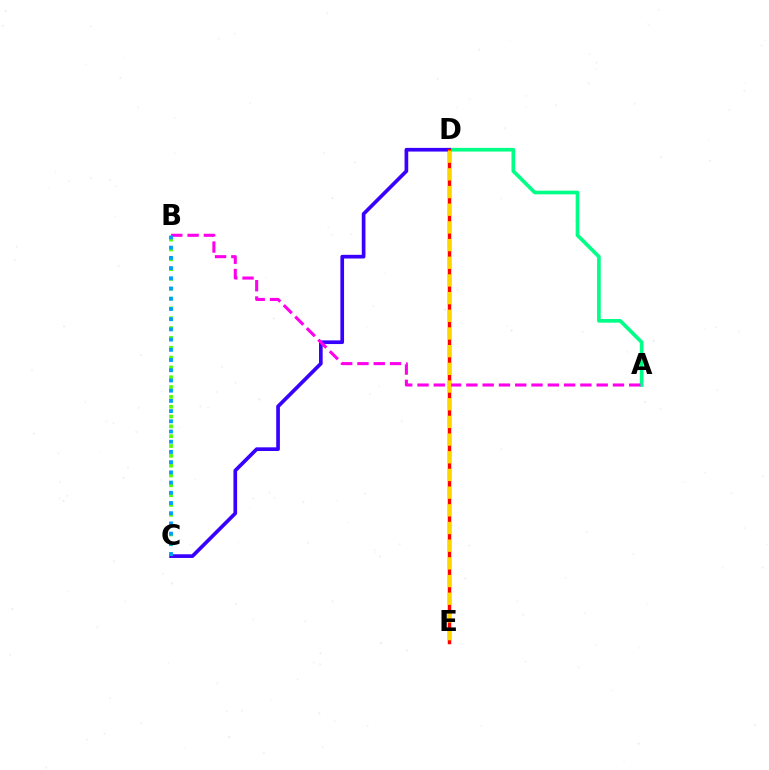{('A', 'D'): [{'color': '#00ff86', 'line_style': 'solid', 'thickness': 2.64}], ('C', 'D'): [{'color': '#3700ff', 'line_style': 'solid', 'thickness': 2.64}], ('D', 'E'): [{'color': '#ff0000', 'line_style': 'solid', 'thickness': 2.49}, {'color': '#ffd500', 'line_style': 'dashed', 'thickness': 2.4}], ('A', 'B'): [{'color': '#ff00ed', 'line_style': 'dashed', 'thickness': 2.21}], ('B', 'C'): [{'color': '#4fff00', 'line_style': 'dotted', 'thickness': 2.67}, {'color': '#009eff', 'line_style': 'dotted', 'thickness': 2.77}]}